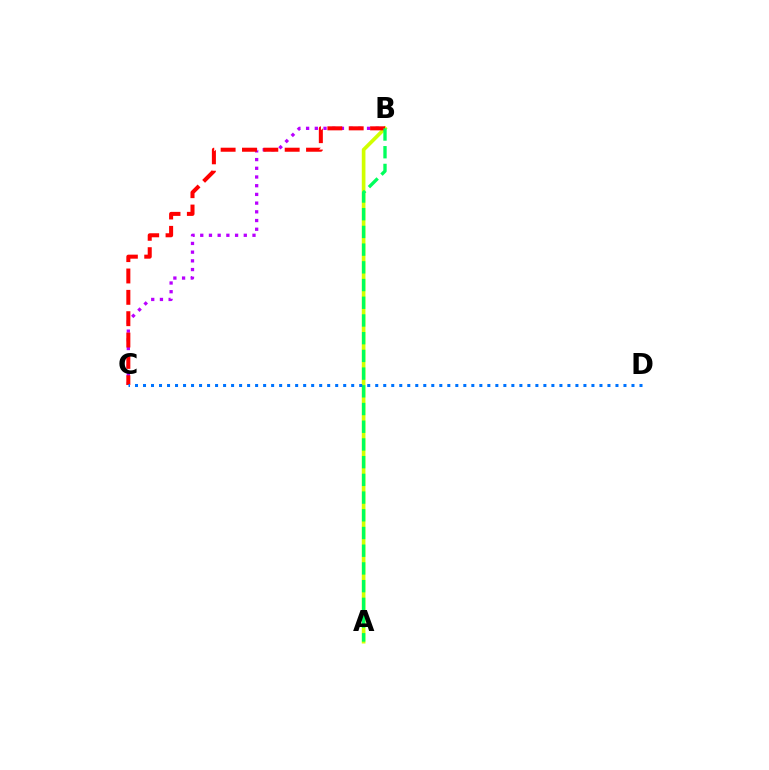{('A', 'B'): [{'color': '#d1ff00', 'line_style': 'solid', 'thickness': 2.63}, {'color': '#00ff5c', 'line_style': 'dashed', 'thickness': 2.41}], ('B', 'C'): [{'color': '#b900ff', 'line_style': 'dotted', 'thickness': 2.37}, {'color': '#ff0000', 'line_style': 'dashed', 'thickness': 2.9}], ('C', 'D'): [{'color': '#0074ff', 'line_style': 'dotted', 'thickness': 2.18}]}